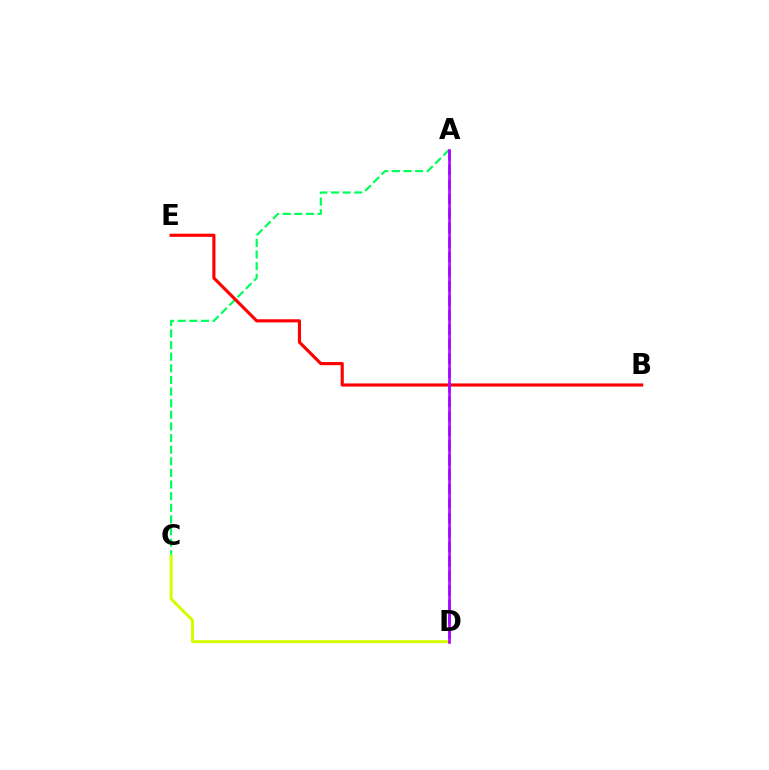{('A', 'C'): [{'color': '#00ff5c', 'line_style': 'dashed', 'thickness': 1.58}], ('B', 'E'): [{'color': '#ff0000', 'line_style': 'solid', 'thickness': 2.26}], ('C', 'D'): [{'color': '#d1ff00', 'line_style': 'solid', 'thickness': 2.17}], ('A', 'D'): [{'color': '#0074ff', 'line_style': 'dashed', 'thickness': 1.97}, {'color': '#b900ff', 'line_style': 'solid', 'thickness': 1.89}]}